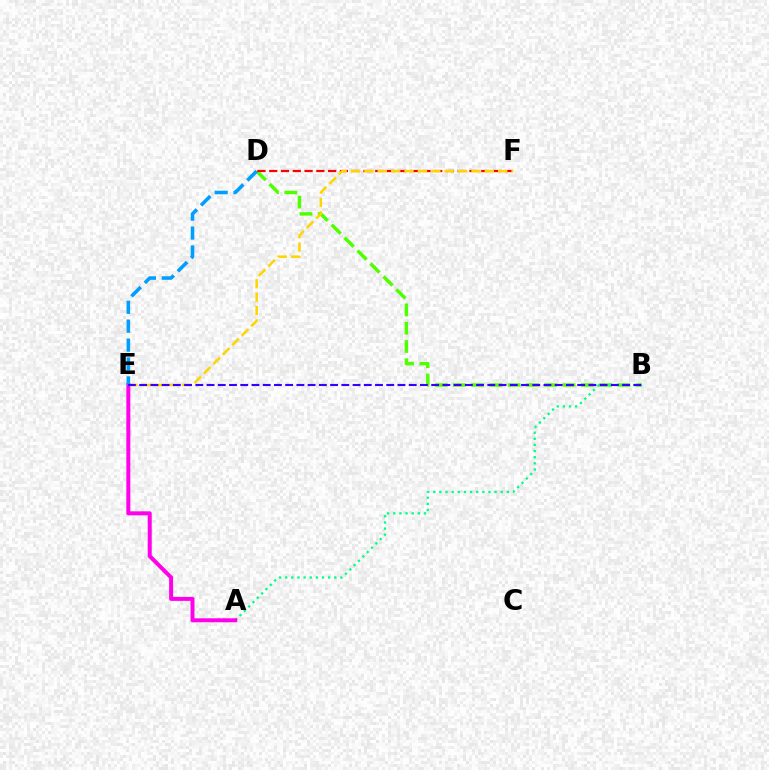{('B', 'D'): [{'color': '#4fff00', 'line_style': 'dashed', 'thickness': 2.48}], ('D', 'F'): [{'color': '#ff0000', 'line_style': 'dashed', 'thickness': 1.6}], ('A', 'B'): [{'color': '#00ff86', 'line_style': 'dotted', 'thickness': 1.67}], ('E', 'F'): [{'color': '#ffd500', 'line_style': 'dashed', 'thickness': 1.82}], ('A', 'E'): [{'color': '#ff00ed', 'line_style': 'solid', 'thickness': 2.87}], ('D', 'E'): [{'color': '#009eff', 'line_style': 'dashed', 'thickness': 2.57}], ('B', 'E'): [{'color': '#3700ff', 'line_style': 'dashed', 'thickness': 1.53}]}